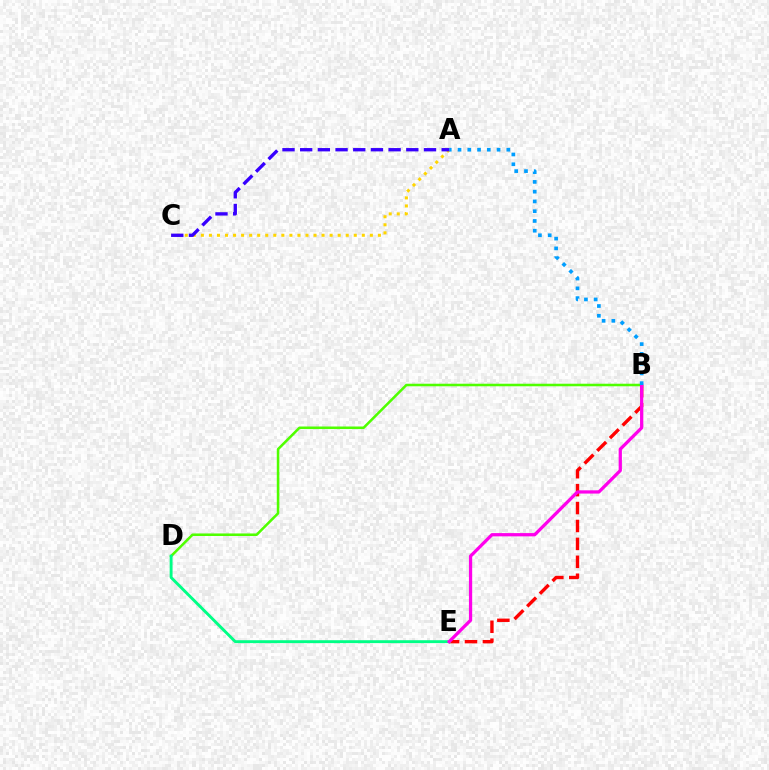{('B', 'D'): [{'color': '#4fff00', 'line_style': 'solid', 'thickness': 1.83}], ('B', 'E'): [{'color': '#ff0000', 'line_style': 'dashed', 'thickness': 2.43}, {'color': '#ff00ed', 'line_style': 'solid', 'thickness': 2.34}], ('D', 'E'): [{'color': '#00ff86', 'line_style': 'solid', 'thickness': 2.08}], ('A', 'C'): [{'color': '#ffd500', 'line_style': 'dotted', 'thickness': 2.19}, {'color': '#3700ff', 'line_style': 'dashed', 'thickness': 2.4}], ('A', 'B'): [{'color': '#009eff', 'line_style': 'dotted', 'thickness': 2.65}]}